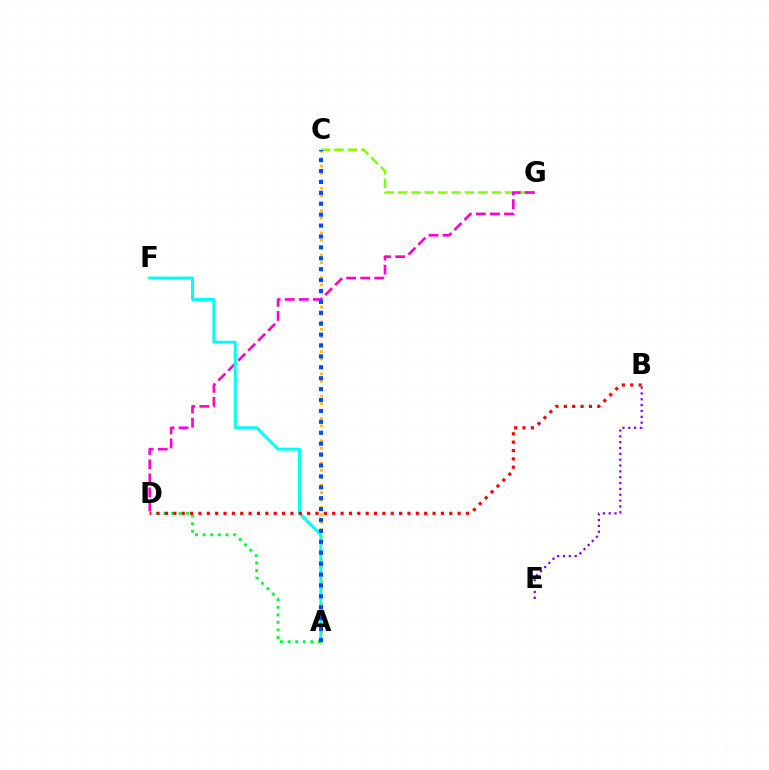{('B', 'E'): [{'color': '#7200ff', 'line_style': 'dotted', 'thickness': 1.59}], ('A', 'C'): [{'color': '#ffbd00', 'line_style': 'dotted', 'thickness': 2.02}, {'color': '#004bff', 'line_style': 'dotted', 'thickness': 2.96}], ('C', 'G'): [{'color': '#84ff00', 'line_style': 'dashed', 'thickness': 1.82}], ('D', 'G'): [{'color': '#ff00cf', 'line_style': 'dashed', 'thickness': 1.91}], ('A', 'F'): [{'color': '#00fff6', 'line_style': 'solid', 'thickness': 2.14}], ('A', 'D'): [{'color': '#00ff39', 'line_style': 'dotted', 'thickness': 2.06}], ('B', 'D'): [{'color': '#ff0000', 'line_style': 'dotted', 'thickness': 2.27}]}